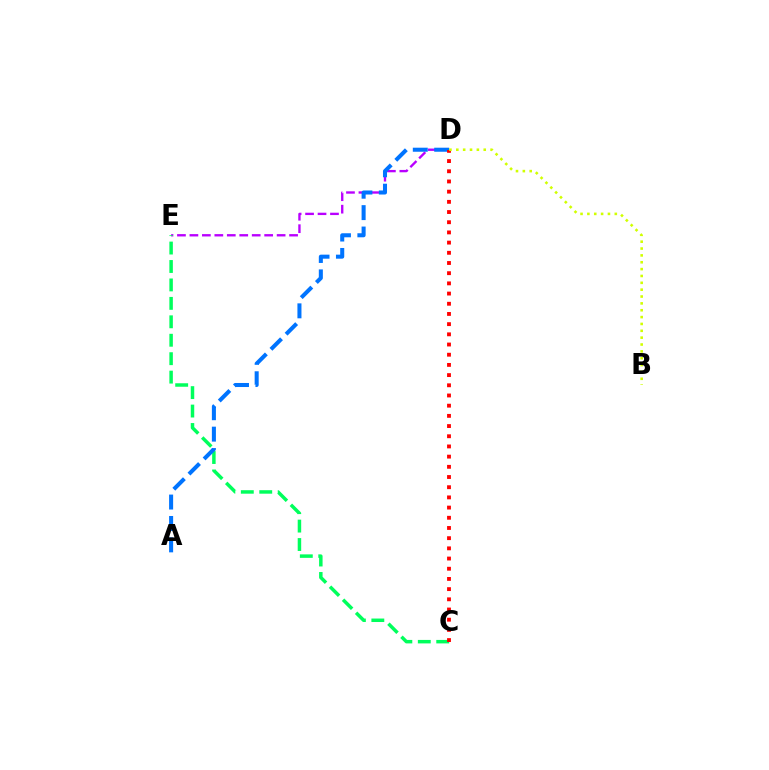{('D', 'E'): [{'color': '#b900ff', 'line_style': 'dashed', 'thickness': 1.69}], ('C', 'E'): [{'color': '#00ff5c', 'line_style': 'dashed', 'thickness': 2.5}], ('A', 'D'): [{'color': '#0074ff', 'line_style': 'dashed', 'thickness': 2.91}], ('C', 'D'): [{'color': '#ff0000', 'line_style': 'dotted', 'thickness': 2.77}], ('B', 'D'): [{'color': '#d1ff00', 'line_style': 'dotted', 'thickness': 1.86}]}